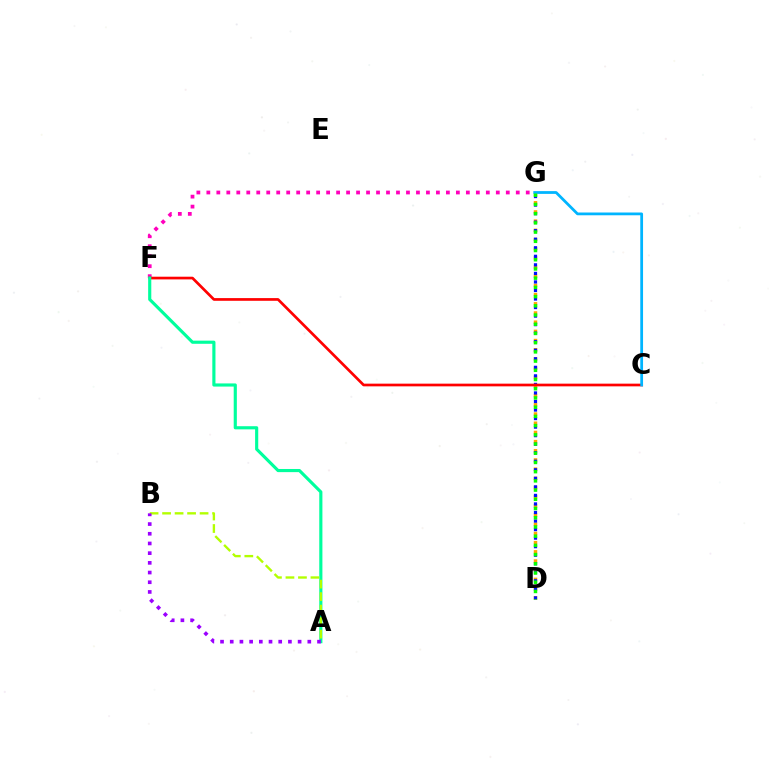{('D', 'G'): [{'color': '#ffa500', 'line_style': 'dotted', 'thickness': 2.5}, {'color': '#0010ff', 'line_style': 'dotted', 'thickness': 2.32}, {'color': '#08ff00', 'line_style': 'dotted', 'thickness': 2.5}], ('F', 'G'): [{'color': '#ff00bd', 'line_style': 'dotted', 'thickness': 2.71}], ('C', 'F'): [{'color': '#ff0000', 'line_style': 'solid', 'thickness': 1.94}], ('A', 'F'): [{'color': '#00ff9d', 'line_style': 'solid', 'thickness': 2.26}], ('C', 'G'): [{'color': '#00b5ff', 'line_style': 'solid', 'thickness': 2.0}], ('A', 'B'): [{'color': '#b3ff00', 'line_style': 'dashed', 'thickness': 1.7}, {'color': '#9b00ff', 'line_style': 'dotted', 'thickness': 2.63}]}